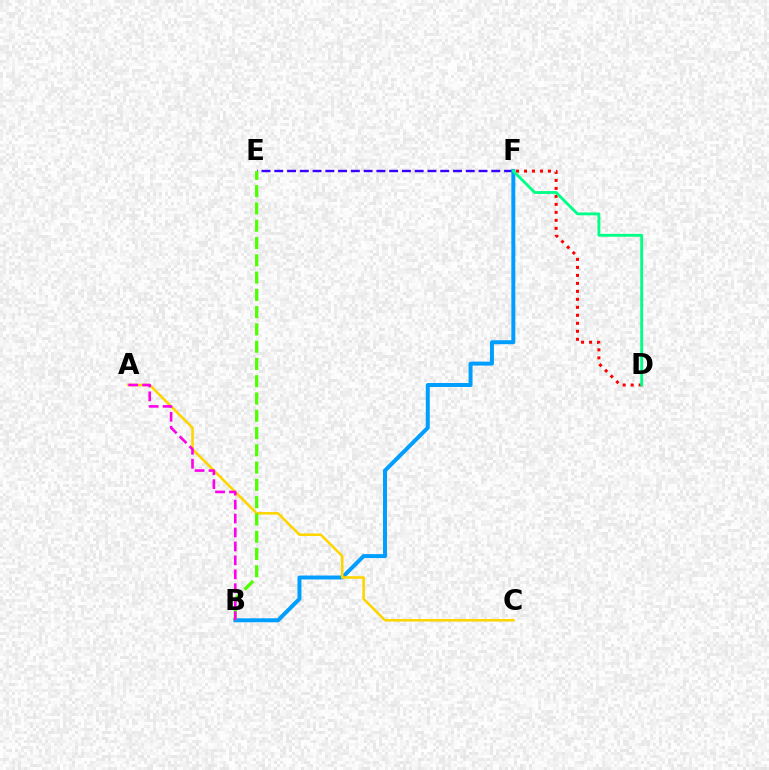{('E', 'F'): [{'color': '#3700ff', 'line_style': 'dashed', 'thickness': 1.73}], ('D', 'F'): [{'color': '#ff0000', 'line_style': 'dotted', 'thickness': 2.17}, {'color': '#00ff86', 'line_style': 'solid', 'thickness': 2.05}], ('B', 'F'): [{'color': '#009eff', 'line_style': 'solid', 'thickness': 2.85}], ('A', 'C'): [{'color': '#ffd500', 'line_style': 'solid', 'thickness': 1.86}], ('B', 'E'): [{'color': '#4fff00', 'line_style': 'dashed', 'thickness': 2.35}], ('A', 'B'): [{'color': '#ff00ed', 'line_style': 'dashed', 'thickness': 1.89}]}